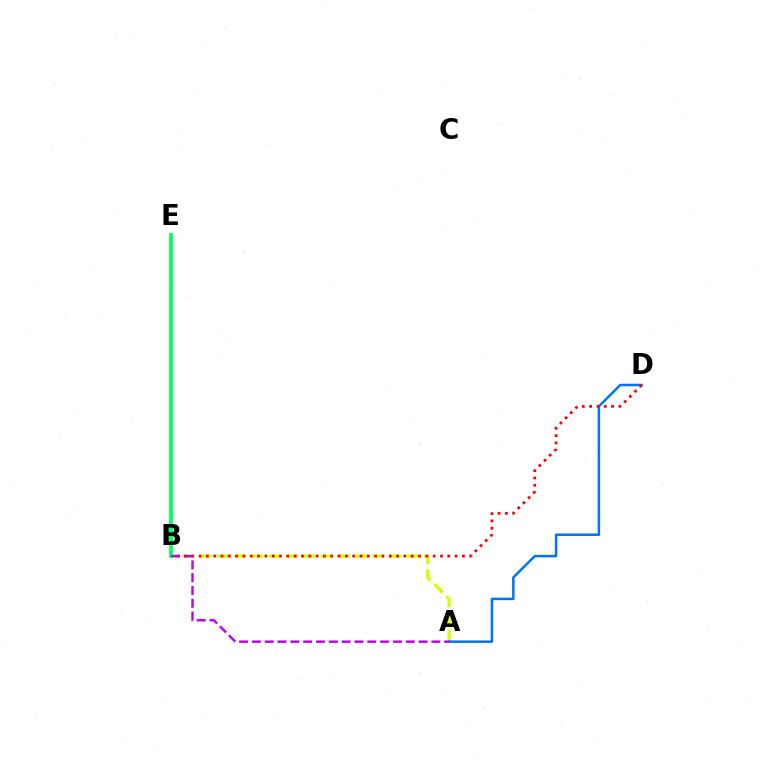{('A', 'B'): [{'color': '#d1ff00', 'line_style': 'dashed', 'thickness': 2.34}, {'color': '#b900ff', 'line_style': 'dashed', 'thickness': 1.74}], ('A', 'D'): [{'color': '#0074ff', 'line_style': 'solid', 'thickness': 1.8}], ('B', 'D'): [{'color': '#ff0000', 'line_style': 'dotted', 'thickness': 1.99}], ('B', 'E'): [{'color': '#00ff5c', 'line_style': 'solid', 'thickness': 2.69}]}